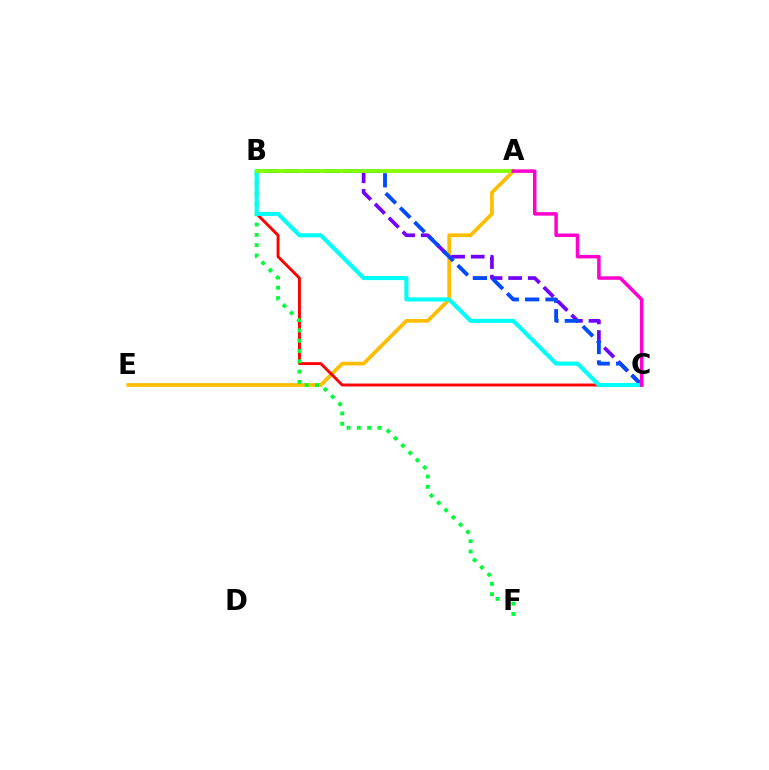{('B', 'C'): [{'color': '#7200ff', 'line_style': 'dashed', 'thickness': 2.66}, {'color': '#ff0000', 'line_style': 'solid', 'thickness': 2.09}, {'color': '#004bff', 'line_style': 'dashed', 'thickness': 2.77}, {'color': '#00fff6', 'line_style': 'solid', 'thickness': 2.95}], ('A', 'E'): [{'color': '#ffbd00', 'line_style': 'solid', 'thickness': 2.68}], ('B', 'F'): [{'color': '#00ff39', 'line_style': 'dotted', 'thickness': 2.8}], ('A', 'B'): [{'color': '#84ff00', 'line_style': 'solid', 'thickness': 2.73}], ('A', 'C'): [{'color': '#ff00cf', 'line_style': 'solid', 'thickness': 2.53}]}